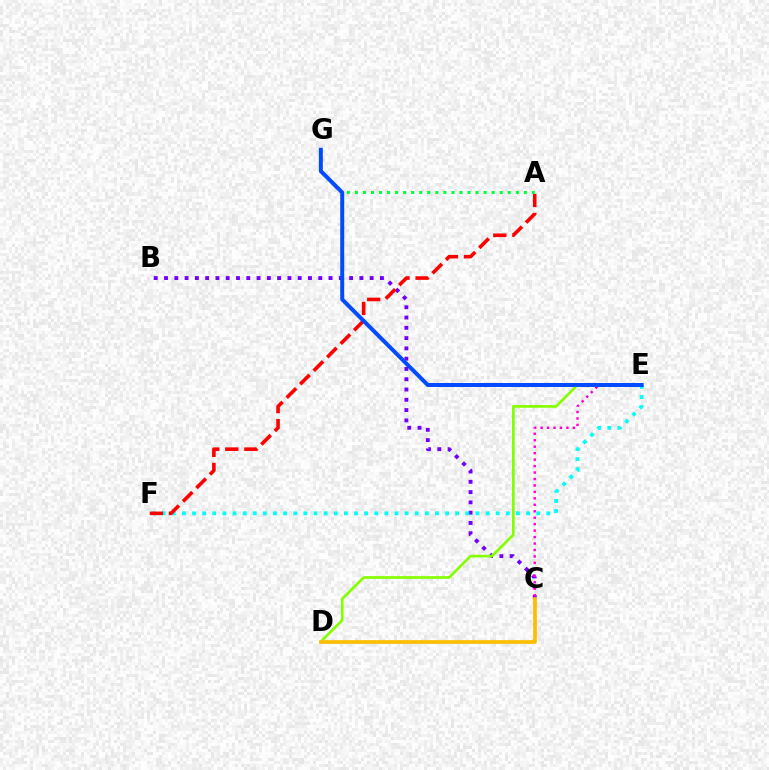{('B', 'C'): [{'color': '#7200ff', 'line_style': 'dotted', 'thickness': 2.79}], ('D', 'E'): [{'color': '#84ff00', 'line_style': 'solid', 'thickness': 1.93}], ('C', 'E'): [{'color': '#ff00cf', 'line_style': 'dotted', 'thickness': 1.75}], ('C', 'D'): [{'color': '#ffbd00', 'line_style': 'solid', 'thickness': 2.66}], ('E', 'F'): [{'color': '#00fff6', 'line_style': 'dotted', 'thickness': 2.75}], ('A', 'F'): [{'color': '#ff0000', 'line_style': 'dashed', 'thickness': 2.59}], ('A', 'G'): [{'color': '#00ff39', 'line_style': 'dotted', 'thickness': 2.19}], ('E', 'G'): [{'color': '#004bff', 'line_style': 'solid', 'thickness': 2.87}]}